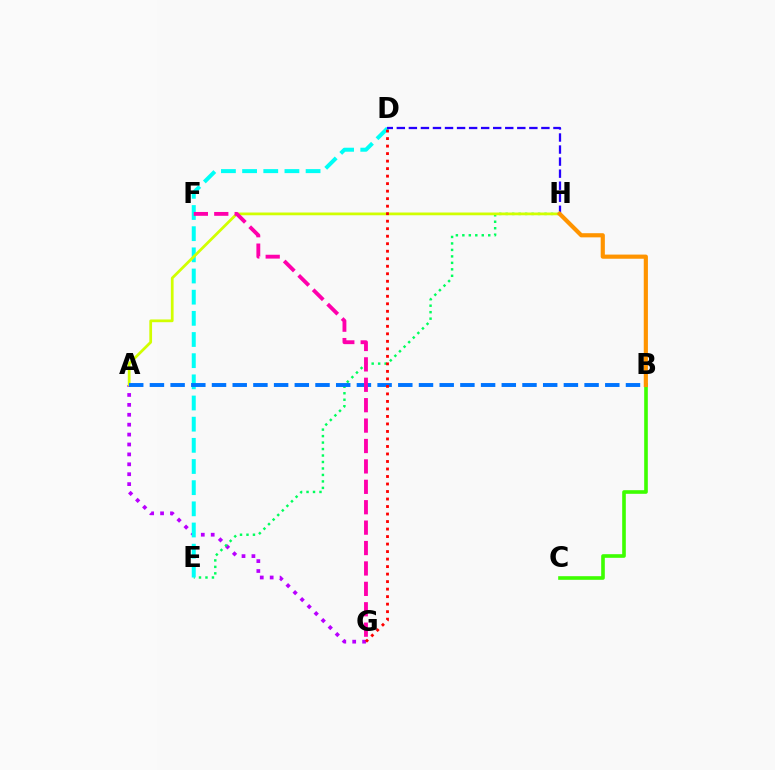{('A', 'G'): [{'color': '#b900ff', 'line_style': 'dotted', 'thickness': 2.69}], ('B', 'C'): [{'color': '#3dff00', 'line_style': 'solid', 'thickness': 2.6}], ('E', 'H'): [{'color': '#00ff5c', 'line_style': 'dotted', 'thickness': 1.76}], ('D', 'E'): [{'color': '#00fff6', 'line_style': 'dashed', 'thickness': 2.88}], ('A', 'H'): [{'color': '#d1ff00', 'line_style': 'solid', 'thickness': 1.98}], ('A', 'B'): [{'color': '#0074ff', 'line_style': 'dashed', 'thickness': 2.81}], ('F', 'G'): [{'color': '#ff00ac', 'line_style': 'dashed', 'thickness': 2.77}], ('D', 'H'): [{'color': '#2500ff', 'line_style': 'dashed', 'thickness': 1.64}], ('D', 'G'): [{'color': '#ff0000', 'line_style': 'dotted', 'thickness': 2.04}], ('B', 'H'): [{'color': '#ff9400', 'line_style': 'solid', 'thickness': 2.99}]}